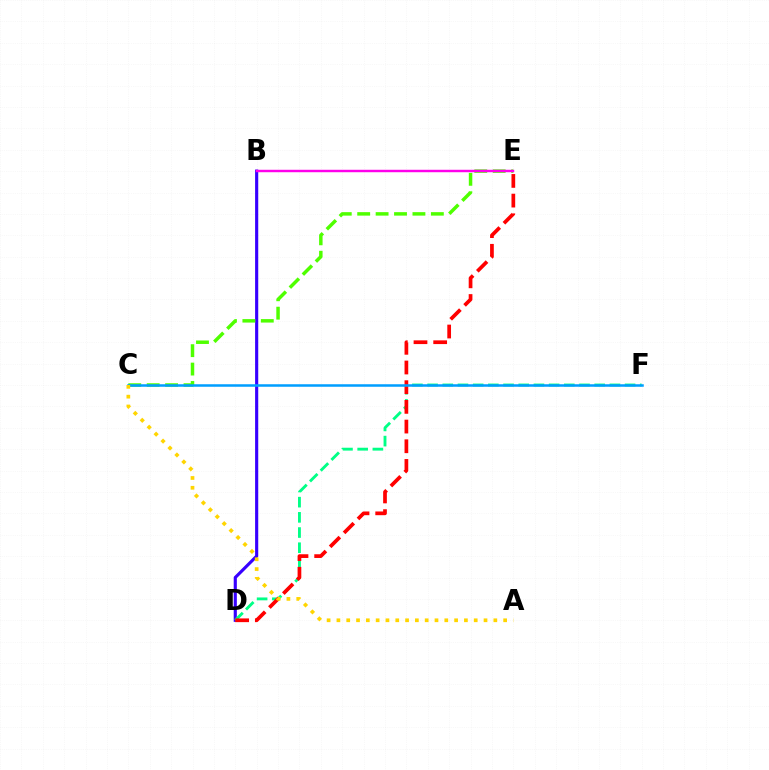{('B', 'D'): [{'color': '#3700ff', 'line_style': 'solid', 'thickness': 2.26}], ('D', 'F'): [{'color': '#00ff86', 'line_style': 'dashed', 'thickness': 2.06}], ('C', 'E'): [{'color': '#4fff00', 'line_style': 'dashed', 'thickness': 2.5}], ('D', 'E'): [{'color': '#ff0000', 'line_style': 'dashed', 'thickness': 2.67}], ('C', 'F'): [{'color': '#009eff', 'line_style': 'solid', 'thickness': 1.81}], ('B', 'E'): [{'color': '#ff00ed', 'line_style': 'solid', 'thickness': 1.76}], ('A', 'C'): [{'color': '#ffd500', 'line_style': 'dotted', 'thickness': 2.66}]}